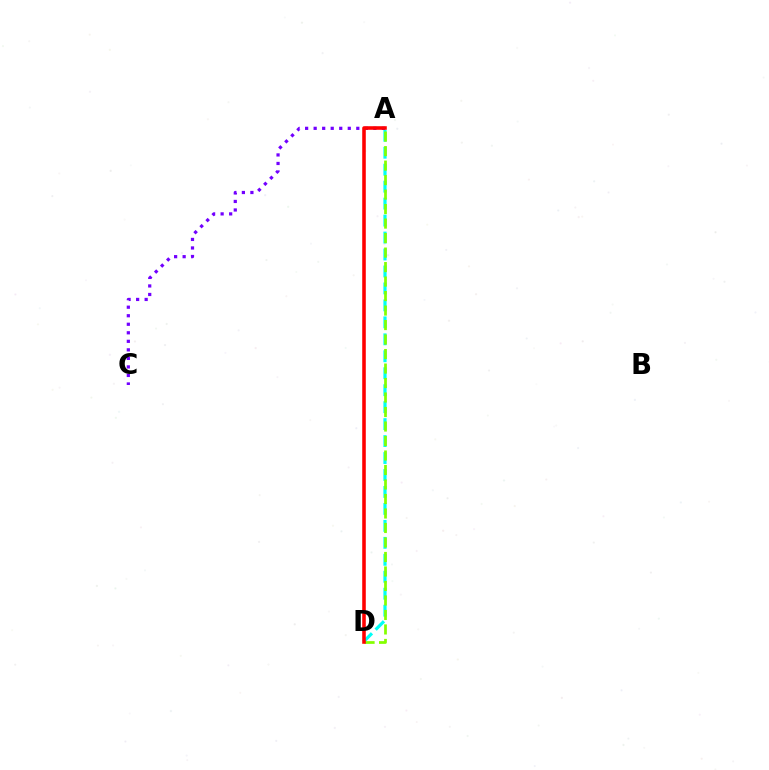{('A', 'D'): [{'color': '#00fff6', 'line_style': 'dashed', 'thickness': 2.3}, {'color': '#84ff00', 'line_style': 'dashed', 'thickness': 1.97}, {'color': '#ff0000', 'line_style': 'solid', 'thickness': 2.57}], ('A', 'C'): [{'color': '#7200ff', 'line_style': 'dotted', 'thickness': 2.32}]}